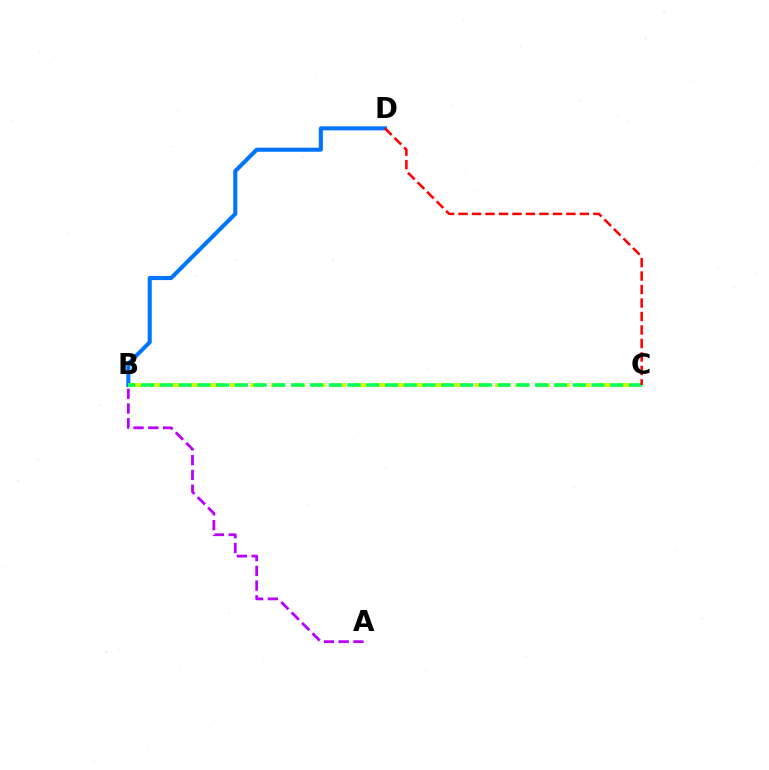{('B', 'D'): [{'color': '#0074ff', 'line_style': 'solid', 'thickness': 2.92}], ('B', 'C'): [{'color': '#d1ff00', 'line_style': 'dashed', 'thickness': 2.77}, {'color': '#00ff5c', 'line_style': 'dashed', 'thickness': 2.55}], ('A', 'B'): [{'color': '#b900ff', 'line_style': 'dashed', 'thickness': 2.0}], ('C', 'D'): [{'color': '#ff0000', 'line_style': 'dashed', 'thickness': 1.83}]}